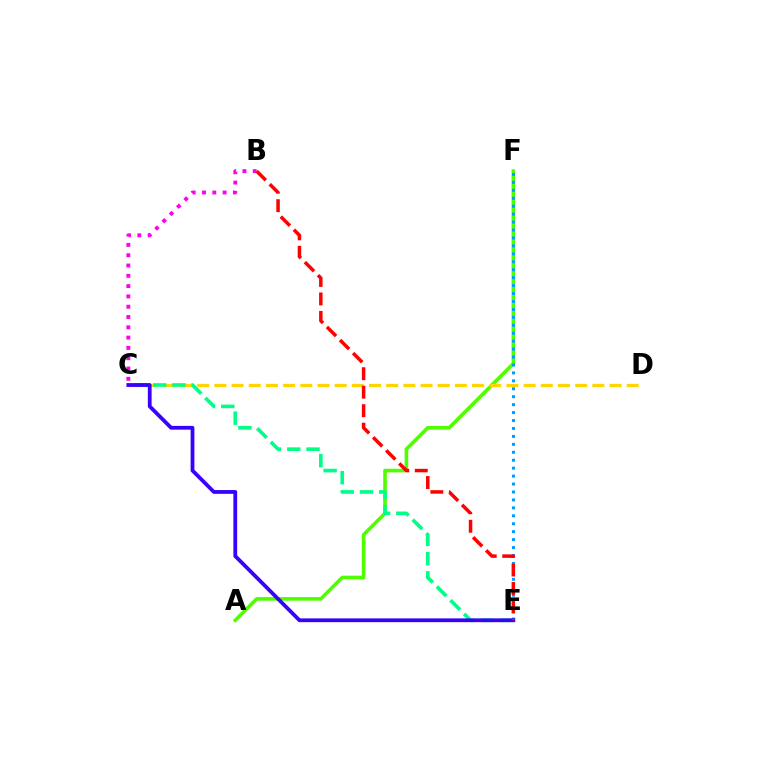{('A', 'F'): [{'color': '#4fff00', 'line_style': 'solid', 'thickness': 2.6}], ('C', 'D'): [{'color': '#ffd500', 'line_style': 'dashed', 'thickness': 2.33}], ('C', 'E'): [{'color': '#00ff86', 'line_style': 'dashed', 'thickness': 2.61}, {'color': '#3700ff', 'line_style': 'solid', 'thickness': 2.72}], ('E', 'F'): [{'color': '#009eff', 'line_style': 'dotted', 'thickness': 2.16}], ('B', 'C'): [{'color': '#ff00ed', 'line_style': 'dotted', 'thickness': 2.8}], ('B', 'E'): [{'color': '#ff0000', 'line_style': 'dashed', 'thickness': 2.51}]}